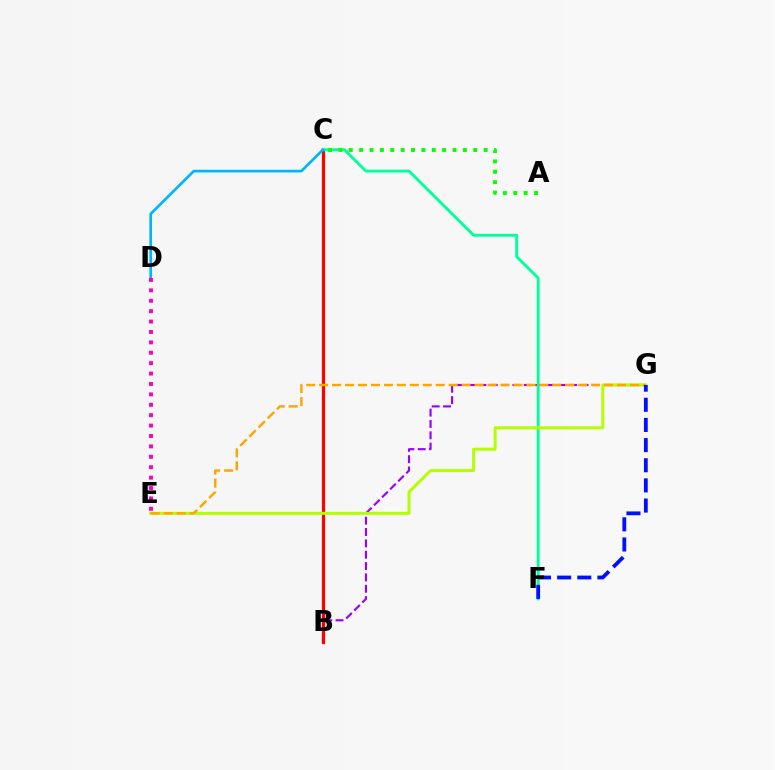{('B', 'G'): [{'color': '#9b00ff', 'line_style': 'dashed', 'thickness': 1.54}], ('B', 'C'): [{'color': '#ff0000', 'line_style': 'solid', 'thickness': 2.3}], ('C', 'F'): [{'color': '#00ff9d', 'line_style': 'solid', 'thickness': 2.07}], ('A', 'C'): [{'color': '#08ff00', 'line_style': 'dotted', 'thickness': 2.82}], ('E', 'G'): [{'color': '#b3ff00', 'line_style': 'solid', 'thickness': 2.15}, {'color': '#ffa500', 'line_style': 'dashed', 'thickness': 1.76}], ('C', 'D'): [{'color': '#00b5ff', 'line_style': 'solid', 'thickness': 1.92}], ('F', 'G'): [{'color': '#0010ff', 'line_style': 'dashed', 'thickness': 2.74}], ('D', 'E'): [{'color': '#ff00bd', 'line_style': 'dotted', 'thickness': 2.83}]}